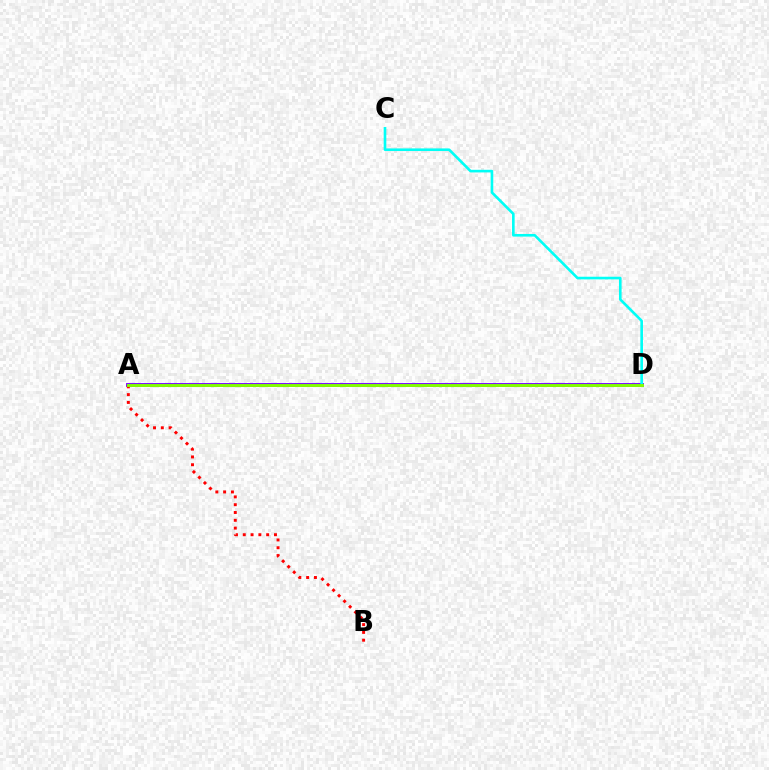{('A', 'D'): [{'color': '#7200ff', 'line_style': 'solid', 'thickness': 2.76}, {'color': '#84ff00', 'line_style': 'solid', 'thickness': 2.1}], ('A', 'B'): [{'color': '#ff0000', 'line_style': 'dotted', 'thickness': 2.12}], ('C', 'D'): [{'color': '#00fff6', 'line_style': 'solid', 'thickness': 1.89}]}